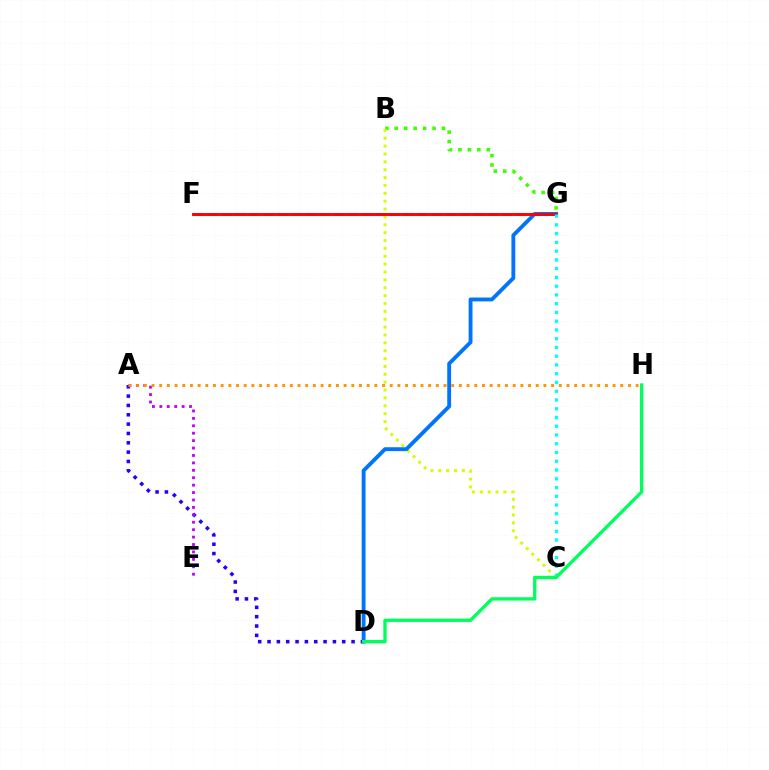{('A', 'D'): [{'color': '#2500ff', 'line_style': 'dotted', 'thickness': 2.54}], ('A', 'E'): [{'color': '#b900ff', 'line_style': 'dotted', 'thickness': 2.02}], ('B', 'G'): [{'color': '#3dff00', 'line_style': 'dotted', 'thickness': 2.57}], ('F', 'G'): [{'color': '#ff00ac', 'line_style': 'dashed', 'thickness': 1.9}, {'color': '#ff0000', 'line_style': 'solid', 'thickness': 2.09}], ('B', 'C'): [{'color': '#d1ff00', 'line_style': 'dotted', 'thickness': 2.14}], ('D', 'G'): [{'color': '#0074ff', 'line_style': 'solid', 'thickness': 2.77}], ('C', 'G'): [{'color': '#00fff6', 'line_style': 'dotted', 'thickness': 2.38}], ('D', 'H'): [{'color': '#00ff5c', 'line_style': 'solid', 'thickness': 2.4}], ('A', 'H'): [{'color': '#ff9400', 'line_style': 'dotted', 'thickness': 2.09}]}